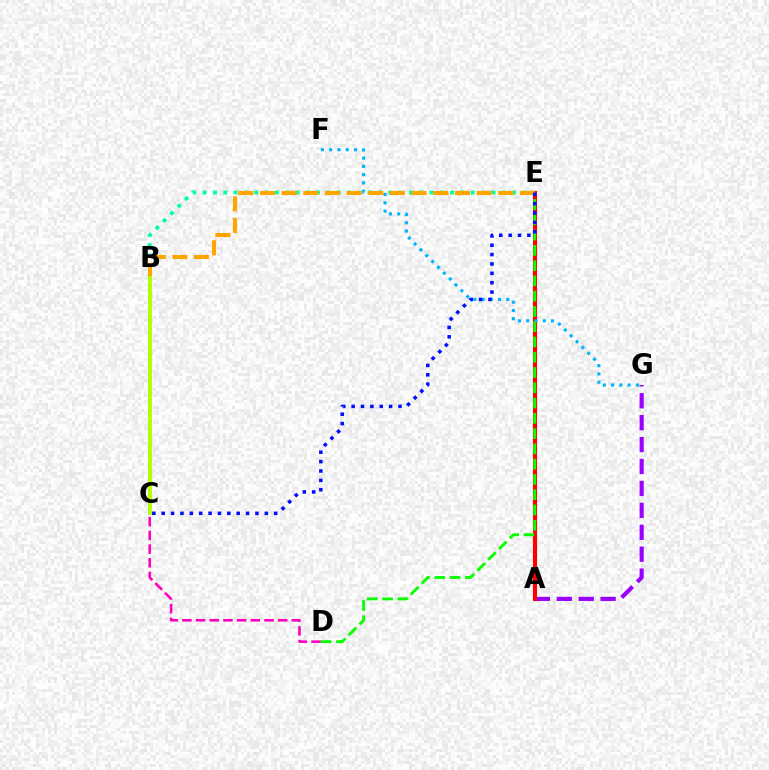{('A', 'G'): [{'color': '#9b00ff', 'line_style': 'dashed', 'thickness': 2.98}], ('B', 'E'): [{'color': '#00ff9d', 'line_style': 'dotted', 'thickness': 2.8}, {'color': '#ffa500', 'line_style': 'dashed', 'thickness': 2.94}], ('A', 'E'): [{'color': '#ff0000', 'line_style': 'solid', 'thickness': 2.98}], ('B', 'D'): [{'color': '#ff00bd', 'line_style': 'dashed', 'thickness': 1.86}], ('F', 'G'): [{'color': '#00b5ff', 'line_style': 'dotted', 'thickness': 2.25}], ('D', 'E'): [{'color': '#08ff00', 'line_style': 'dashed', 'thickness': 2.07}], ('C', 'E'): [{'color': '#0010ff', 'line_style': 'dotted', 'thickness': 2.55}], ('B', 'C'): [{'color': '#b3ff00', 'line_style': 'solid', 'thickness': 2.78}]}